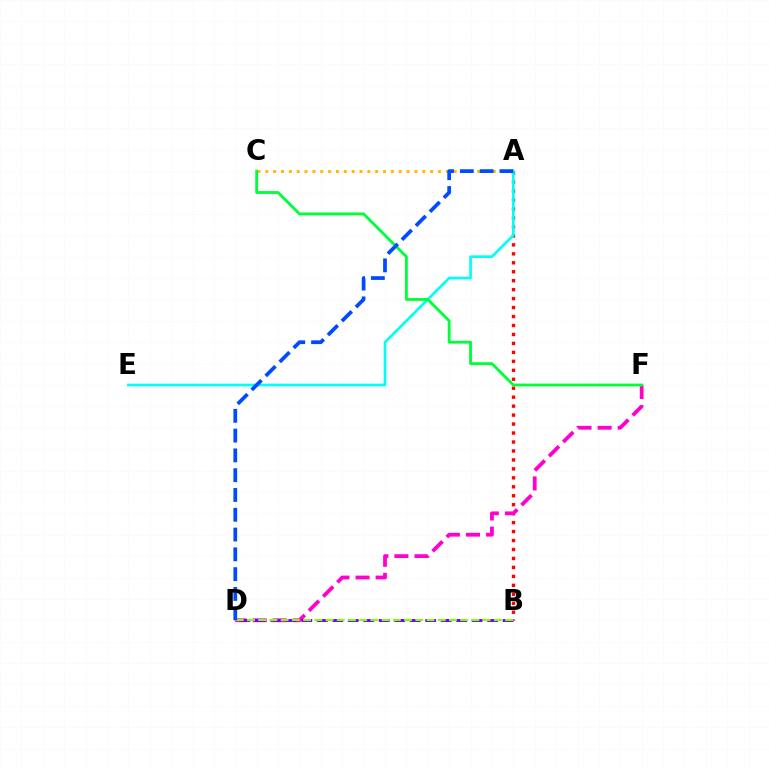{('A', 'B'): [{'color': '#ff0000', 'line_style': 'dotted', 'thickness': 2.43}], ('A', 'C'): [{'color': '#ffbd00', 'line_style': 'dotted', 'thickness': 2.13}], ('D', 'F'): [{'color': '#ff00cf', 'line_style': 'dashed', 'thickness': 2.73}], ('B', 'D'): [{'color': '#7200ff', 'line_style': 'dashed', 'thickness': 2.1}, {'color': '#84ff00', 'line_style': 'dashed', 'thickness': 1.52}], ('A', 'E'): [{'color': '#00fff6', 'line_style': 'solid', 'thickness': 1.92}], ('C', 'F'): [{'color': '#00ff39', 'line_style': 'solid', 'thickness': 2.04}], ('A', 'D'): [{'color': '#004bff', 'line_style': 'dashed', 'thickness': 2.69}]}